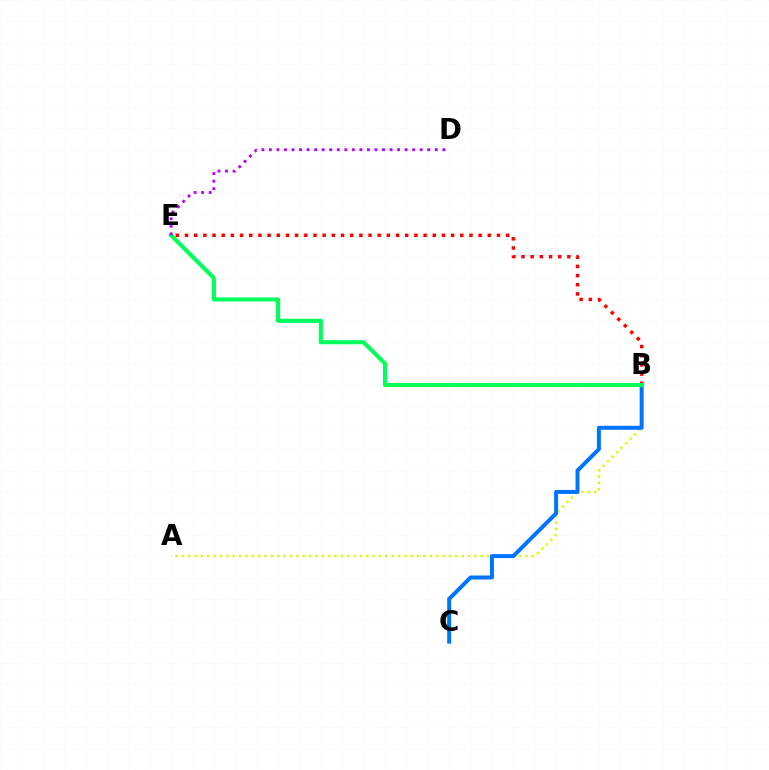{('A', 'B'): [{'color': '#d1ff00', 'line_style': 'dotted', 'thickness': 1.73}], ('B', 'E'): [{'color': '#ff0000', 'line_style': 'dotted', 'thickness': 2.49}, {'color': '#00ff5c', 'line_style': 'solid', 'thickness': 2.95}], ('B', 'C'): [{'color': '#0074ff', 'line_style': 'solid', 'thickness': 2.87}], ('D', 'E'): [{'color': '#b900ff', 'line_style': 'dotted', 'thickness': 2.05}]}